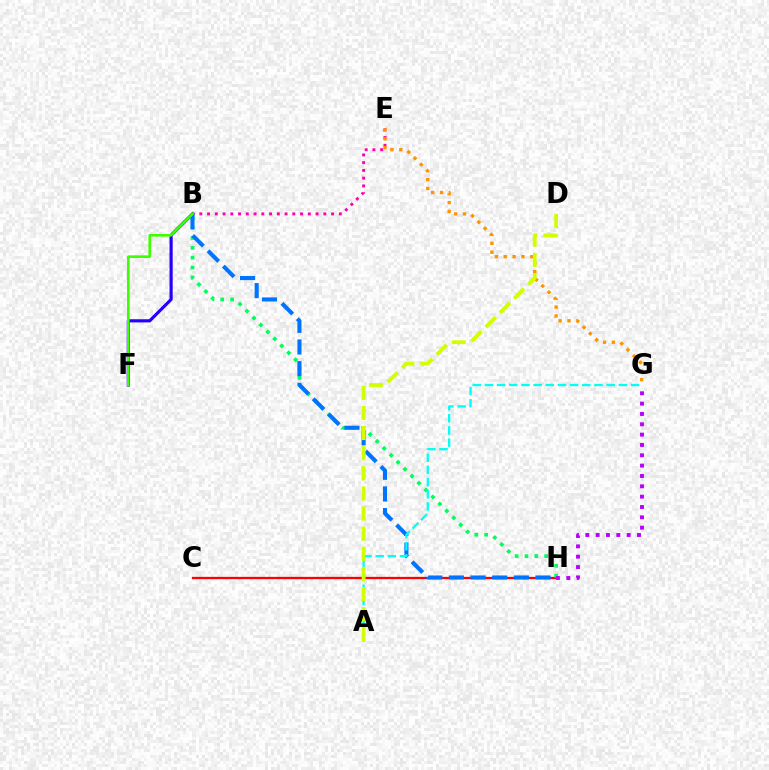{('C', 'H'): [{'color': '#ff0000', 'line_style': 'solid', 'thickness': 1.64}], ('B', 'H'): [{'color': '#00ff5c', 'line_style': 'dotted', 'thickness': 2.67}, {'color': '#0074ff', 'line_style': 'dashed', 'thickness': 2.94}], ('B', 'F'): [{'color': '#2500ff', 'line_style': 'solid', 'thickness': 2.28}, {'color': '#3dff00', 'line_style': 'solid', 'thickness': 1.9}], ('B', 'E'): [{'color': '#ff00ac', 'line_style': 'dotted', 'thickness': 2.11}], ('E', 'G'): [{'color': '#ff9400', 'line_style': 'dotted', 'thickness': 2.41}], ('G', 'H'): [{'color': '#b900ff', 'line_style': 'dotted', 'thickness': 2.81}], ('A', 'G'): [{'color': '#00fff6', 'line_style': 'dashed', 'thickness': 1.65}], ('A', 'D'): [{'color': '#d1ff00', 'line_style': 'dashed', 'thickness': 2.73}]}